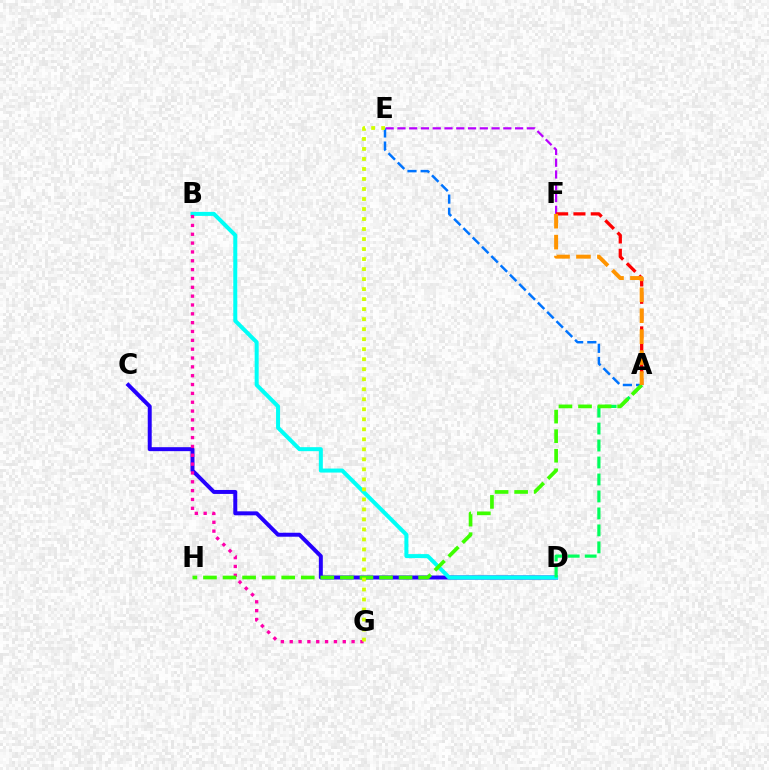{('C', 'D'): [{'color': '#2500ff', 'line_style': 'solid', 'thickness': 2.86}], ('E', 'F'): [{'color': '#b900ff', 'line_style': 'dashed', 'thickness': 1.6}], ('B', 'D'): [{'color': '#00fff6', 'line_style': 'solid', 'thickness': 2.88}], ('B', 'G'): [{'color': '#ff00ac', 'line_style': 'dotted', 'thickness': 2.4}], ('A', 'D'): [{'color': '#00ff5c', 'line_style': 'dashed', 'thickness': 2.31}], ('A', 'F'): [{'color': '#ff0000', 'line_style': 'dashed', 'thickness': 2.35}, {'color': '#ff9400', 'line_style': 'dashed', 'thickness': 2.85}], ('A', 'E'): [{'color': '#0074ff', 'line_style': 'dashed', 'thickness': 1.79}], ('A', 'H'): [{'color': '#3dff00', 'line_style': 'dashed', 'thickness': 2.66}], ('E', 'G'): [{'color': '#d1ff00', 'line_style': 'dotted', 'thickness': 2.72}]}